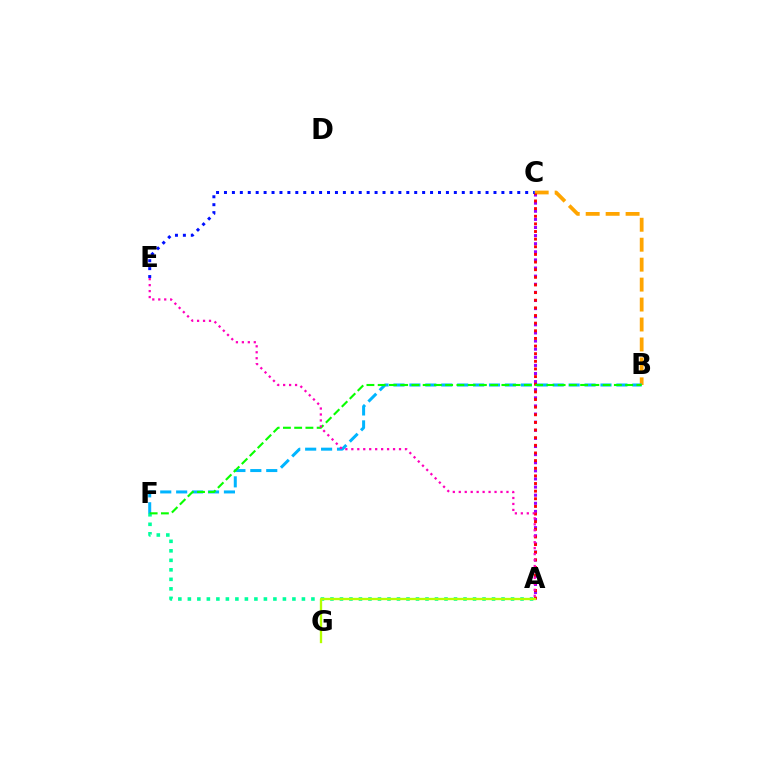{('A', 'C'): [{'color': '#9b00ff', 'line_style': 'dotted', 'thickness': 2.2}, {'color': '#ff0000', 'line_style': 'dotted', 'thickness': 2.07}], ('B', 'C'): [{'color': '#ffa500', 'line_style': 'dashed', 'thickness': 2.71}], ('A', 'F'): [{'color': '#00ff9d', 'line_style': 'dotted', 'thickness': 2.58}], ('B', 'F'): [{'color': '#00b5ff', 'line_style': 'dashed', 'thickness': 2.16}, {'color': '#08ff00', 'line_style': 'dashed', 'thickness': 1.53}], ('A', 'G'): [{'color': '#b3ff00', 'line_style': 'solid', 'thickness': 1.67}], ('A', 'E'): [{'color': '#ff00bd', 'line_style': 'dotted', 'thickness': 1.62}], ('C', 'E'): [{'color': '#0010ff', 'line_style': 'dotted', 'thickness': 2.15}]}